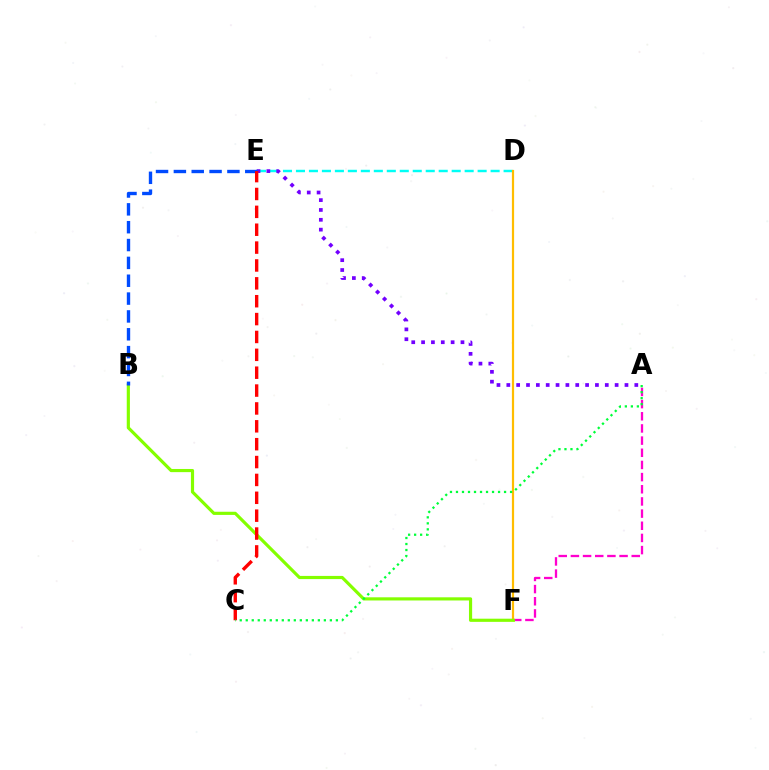{('D', 'E'): [{'color': '#00fff6', 'line_style': 'dashed', 'thickness': 1.76}], ('A', 'F'): [{'color': '#ff00cf', 'line_style': 'dashed', 'thickness': 1.65}], ('A', 'E'): [{'color': '#7200ff', 'line_style': 'dotted', 'thickness': 2.68}], ('D', 'F'): [{'color': '#ffbd00', 'line_style': 'solid', 'thickness': 1.59}], ('B', 'F'): [{'color': '#84ff00', 'line_style': 'solid', 'thickness': 2.28}], ('B', 'E'): [{'color': '#004bff', 'line_style': 'dashed', 'thickness': 2.42}], ('C', 'E'): [{'color': '#ff0000', 'line_style': 'dashed', 'thickness': 2.43}], ('A', 'C'): [{'color': '#00ff39', 'line_style': 'dotted', 'thickness': 1.63}]}